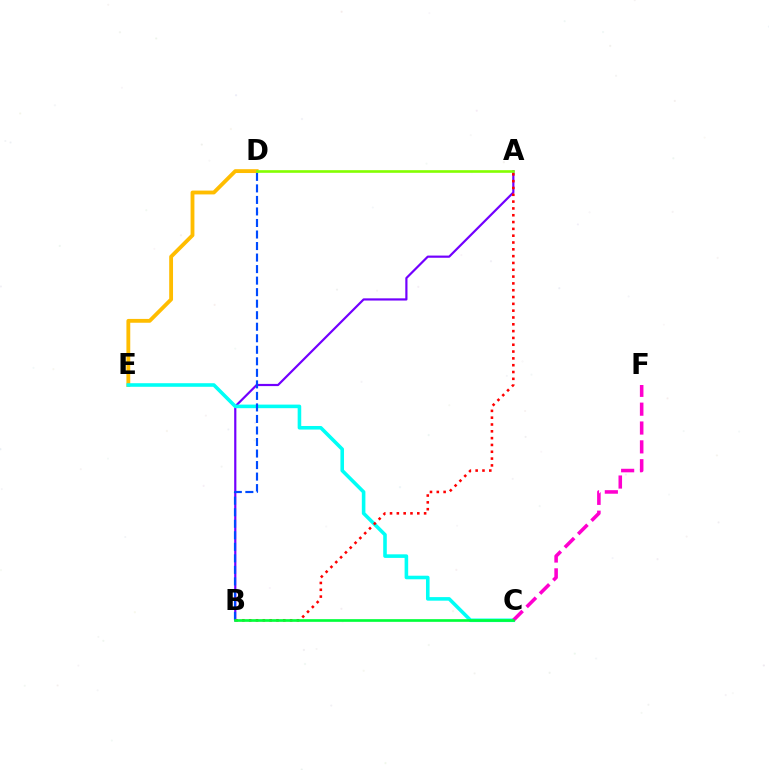{('A', 'B'): [{'color': '#7200ff', 'line_style': 'solid', 'thickness': 1.58}, {'color': '#ff0000', 'line_style': 'dotted', 'thickness': 1.85}], ('D', 'E'): [{'color': '#ffbd00', 'line_style': 'solid', 'thickness': 2.76}], ('C', 'E'): [{'color': '#00fff6', 'line_style': 'solid', 'thickness': 2.58}], ('B', 'D'): [{'color': '#004bff', 'line_style': 'dashed', 'thickness': 1.57}], ('C', 'F'): [{'color': '#ff00cf', 'line_style': 'dashed', 'thickness': 2.56}], ('A', 'D'): [{'color': '#84ff00', 'line_style': 'solid', 'thickness': 1.89}], ('B', 'C'): [{'color': '#00ff39', 'line_style': 'solid', 'thickness': 1.92}]}